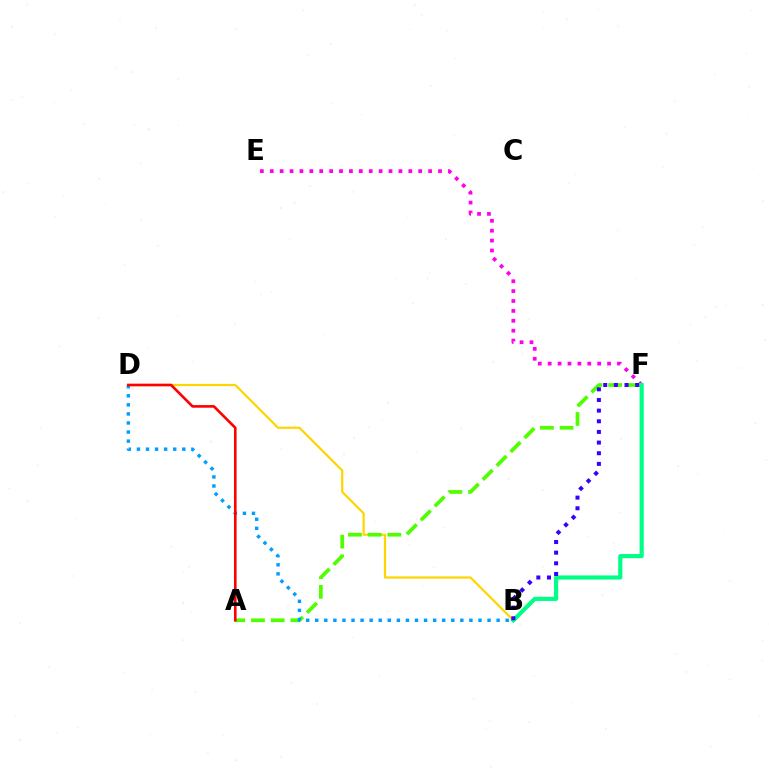{('E', 'F'): [{'color': '#ff00ed', 'line_style': 'dotted', 'thickness': 2.69}], ('B', 'D'): [{'color': '#ffd500', 'line_style': 'solid', 'thickness': 1.58}, {'color': '#009eff', 'line_style': 'dotted', 'thickness': 2.46}], ('A', 'F'): [{'color': '#4fff00', 'line_style': 'dashed', 'thickness': 2.67}], ('A', 'D'): [{'color': '#ff0000', 'line_style': 'solid', 'thickness': 1.9}], ('B', 'F'): [{'color': '#00ff86', 'line_style': 'solid', 'thickness': 2.99}, {'color': '#3700ff', 'line_style': 'dotted', 'thickness': 2.89}]}